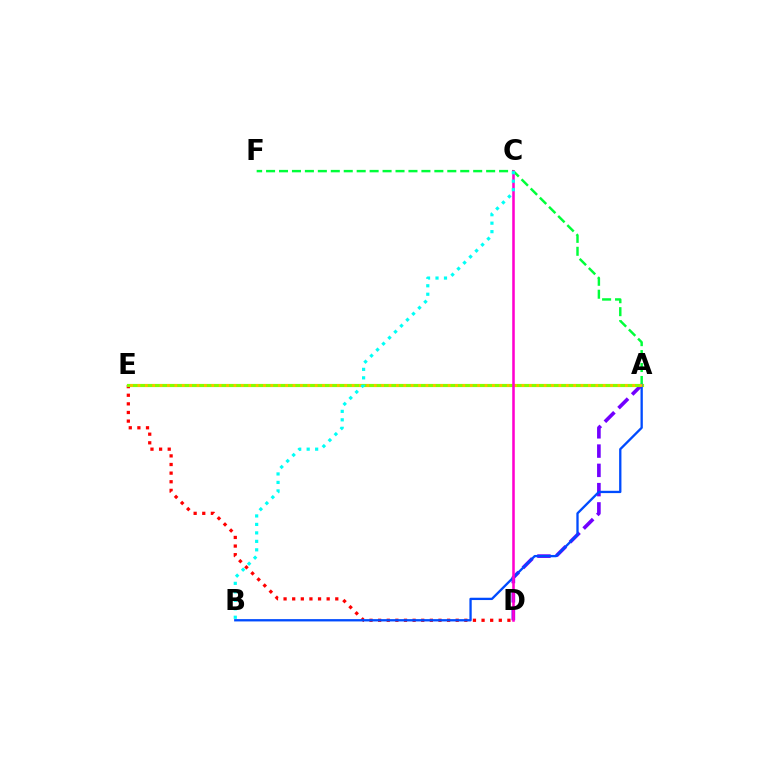{('D', 'E'): [{'color': '#ff0000', 'line_style': 'dotted', 'thickness': 2.34}], ('A', 'D'): [{'color': '#7200ff', 'line_style': 'dashed', 'thickness': 2.62}], ('A', 'F'): [{'color': '#00ff39', 'line_style': 'dashed', 'thickness': 1.76}], ('A', 'E'): [{'color': '#84ff00', 'line_style': 'solid', 'thickness': 2.28}, {'color': '#ffbd00', 'line_style': 'dotted', 'thickness': 2.01}], ('A', 'B'): [{'color': '#004bff', 'line_style': 'solid', 'thickness': 1.66}], ('C', 'D'): [{'color': '#ff00cf', 'line_style': 'solid', 'thickness': 1.84}], ('B', 'C'): [{'color': '#00fff6', 'line_style': 'dotted', 'thickness': 2.3}]}